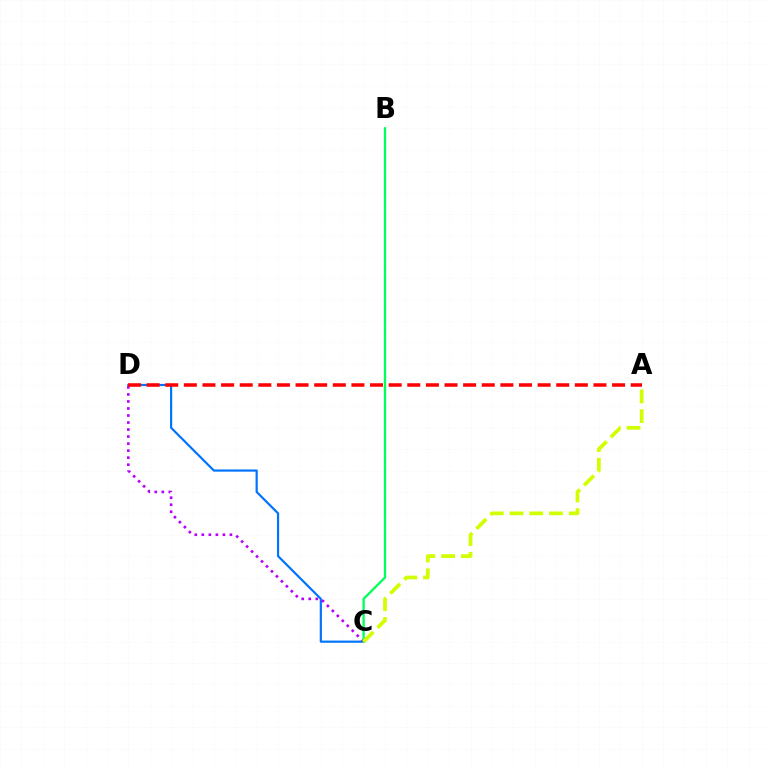{('C', 'D'): [{'color': '#0074ff', 'line_style': 'solid', 'thickness': 1.58}, {'color': '#b900ff', 'line_style': 'dotted', 'thickness': 1.91}], ('B', 'C'): [{'color': '#00ff5c', 'line_style': 'solid', 'thickness': 1.66}], ('A', 'C'): [{'color': '#d1ff00', 'line_style': 'dashed', 'thickness': 2.68}], ('A', 'D'): [{'color': '#ff0000', 'line_style': 'dashed', 'thickness': 2.53}]}